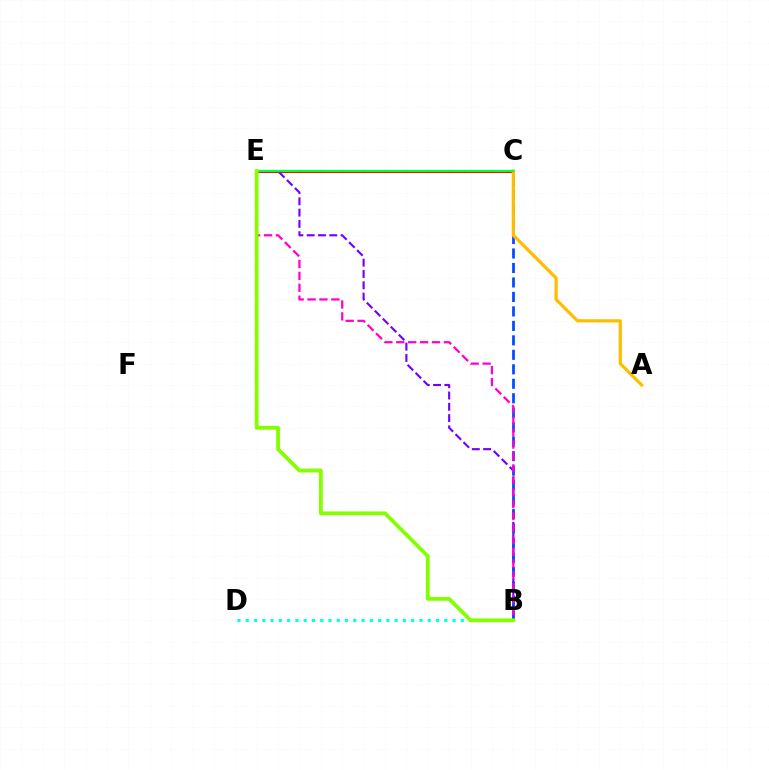{('C', 'E'): [{'color': '#ff0000', 'line_style': 'solid', 'thickness': 2.2}, {'color': '#00ff39', 'line_style': 'solid', 'thickness': 1.57}], ('B', 'E'): [{'color': '#7200ff', 'line_style': 'dashed', 'thickness': 1.54}, {'color': '#ff00cf', 'line_style': 'dashed', 'thickness': 1.62}, {'color': '#84ff00', 'line_style': 'solid', 'thickness': 2.74}], ('B', 'D'): [{'color': '#00fff6', 'line_style': 'dotted', 'thickness': 2.25}], ('B', 'C'): [{'color': '#004bff', 'line_style': 'dashed', 'thickness': 1.97}], ('A', 'C'): [{'color': '#ffbd00', 'line_style': 'solid', 'thickness': 2.32}]}